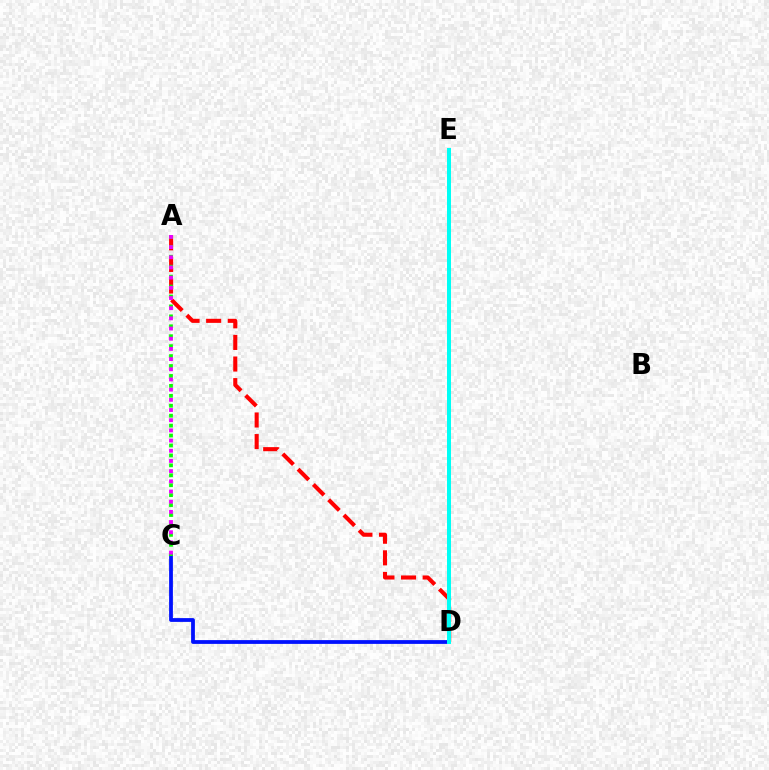{('C', 'D'): [{'color': '#0010ff', 'line_style': 'solid', 'thickness': 2.72}], ('A', 'D'): [{'color': '#ff0000', 'line_style': 'dashed', 'thickness': 2.94}], ('D', 'E'): [{'color': '#fcf500', 'line_style': 'dotted', 'thickness': 2.55}, {'color': '#00fff6', 'line_style': 'solid', 'thickness': 2.88}], ('A', 'C'): [{'color': '#08ff00', 'line_style': 'dotted', 'thickness': 2.7}, {'color': '#ee00ff', 'line_style': 'dotted', 'thickness': 2.77}]}